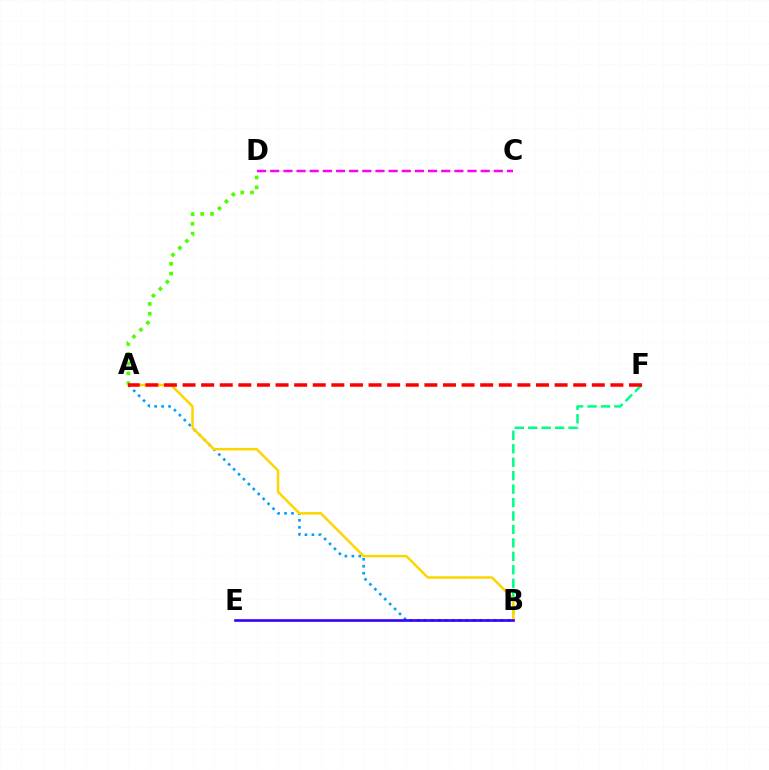{('A', 'B'): [{'color': '#009eff', 'line_style': 'dotted', 'thickness': 1.89}, {'color': '#ffd500', 'line_style': 'solid', 'thickness': 1.81}], ('B', 'F'): [{'color': '#00ff86', 'line_style': 'dashed', 'thickness': 1.83}], ('A', 'D'): [{'color': '#4fff00', 'line_style': 'dotted', 'thickness': 2.66}], ('A', 'F'): [{'color': '#ff0000', 'line_style': 'dashed', 'thickness': 2.53}], ('C', 'D'): [{'color': '#ff00ed', 'line_style': 'dashed', 'thickness': 1.79}], ('B', 'E'): [{'color': '#3700ff', 'line_style': 'solid', 'thickness': 1.91}]}